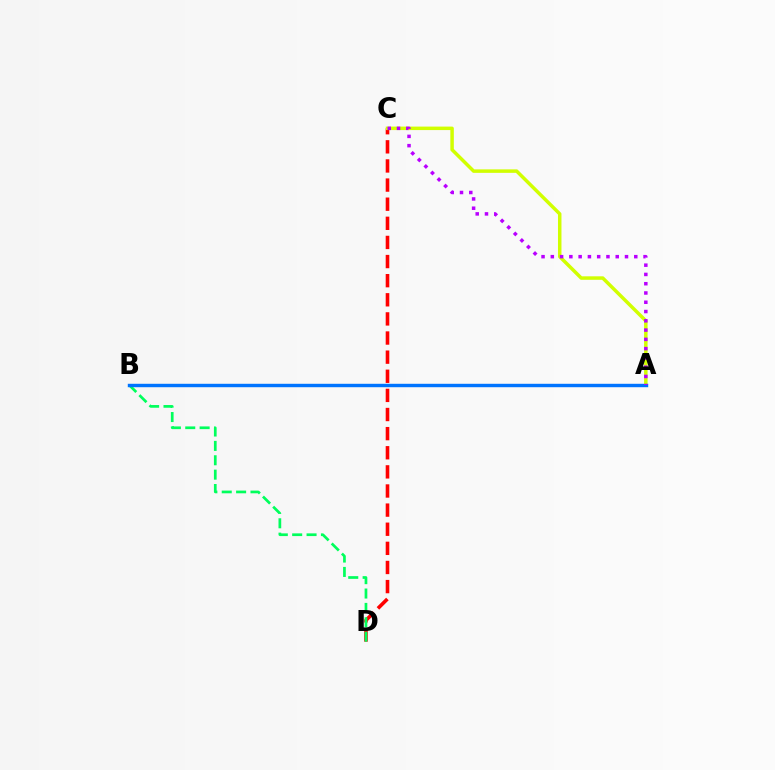{('C', 'D'): [{'color': '#ff0000', 'line_style': 'dashed', 'thickness': 2.6}], ('B', 'D'): [{'color': '#00ff5c', 'line_style': 'dashed', 'thickness': 1.95}], ('A', 'C'): [{'color': '#d1ff00', 'line_style': 'solid', 'thickness': 2.51}, {'color': '#b900ff', 'line_style': 'dotted', 'thickness': 2.52}], ('A', 'B'): [{'color': '#0074ff', 'line_style': 'solid', 'thickness': 2.46}]}